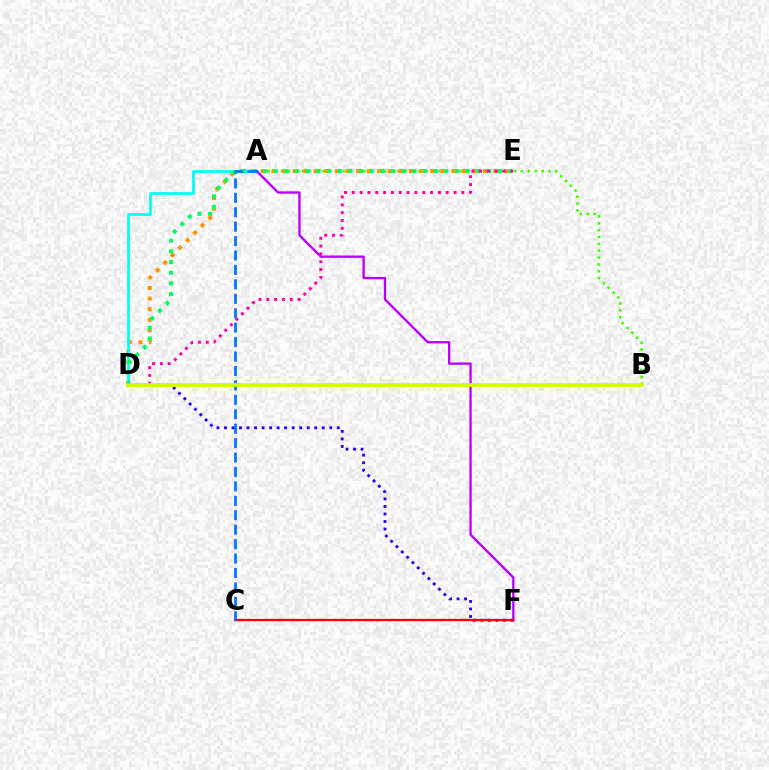{('A', 'B'): [{'color': '#3dff00', 'line_style': 'dotted', 'thickness': 1.86}], ('D', 'F'): [{'color': '#2500ff', 'line_style': 'dotted', 'thickness': 2.04}], ('D', 'E'): [{'color': '#ff9400', 'line_style': 'dotted', 'thickness': 2.87}, {'color': '#00ff5c', 'line_style': 'dotted', 'thickness': 2.9}, {'color': '#ff00ac', 'line_style': 'dotted', 'thickness': 2.13}], ('A', 'D'): [{'color': '#00fff6', 'line_style': 'solid', 'thickness': 1.99}], ('A', 'F'): [{'color': '#b900ff', 'line_style': 'solid', 'thickness': 1.68}], ('C', 'F'): [{'color': '#ff0000', 'line_style': 'solid', 'thickness': 1.65}], ('A', 'C'): [{'color': '#0074ff', 'line_style': 'dashed', 'thickness': 1.96}], ('B', 'D'): [{'color': '#d1ff00', 'line_style': 'solid', 'thickness': 2.7}]}